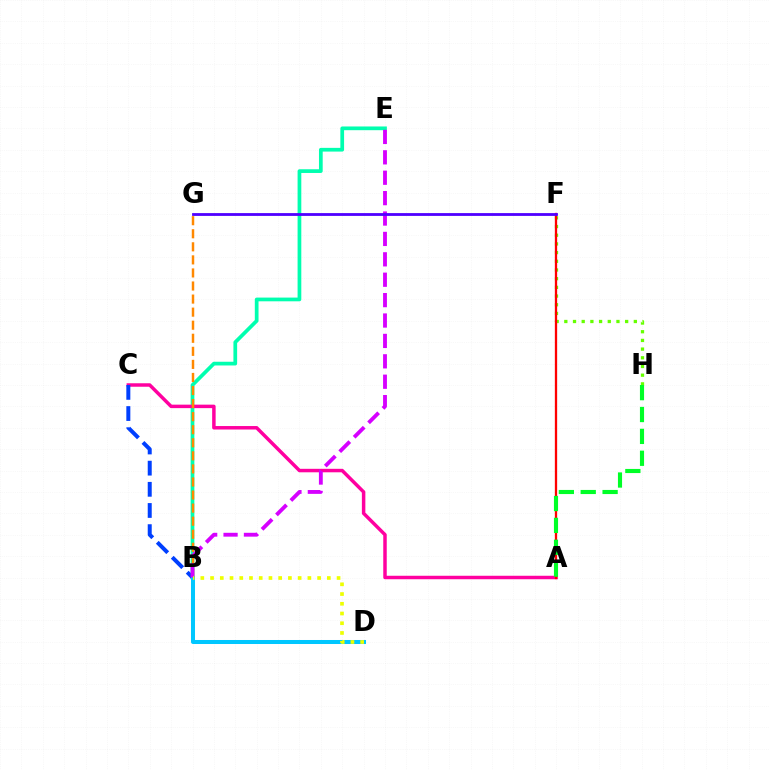{('B', 'E'): [{'color': '#00ffaf', 'line_style': 'solid', 'thickness': 2.68}, {'color': '#d600ff', 'line_style': 'dashed', 'thickness': 2.77}], ('A', 'C'): [{'color': '#ff00a0', 'line_style': 'solid', 'thickness': 2.5}], ('B', 'G'): [{'color': '#ff8800', 'line_style': 'dashed', 'thickness': 1.77}], ('B', 'C'): [{'color': '#003fff', 'line_style': 'dashed', 'thickness': 2.87}], ('F', 'H'): [{'color': '#66ff00', 'line_style': 'dotted', 'thickness': 2.36}], ('B', 'D'): [{'color': '#00c7ff', 'line_style': 'solid', 'thickness': 2.89}, {'color': '#eeff00', 'line_style': 'dotted', 'thickness': 2.64}], ('A', 'F'): [{'color': '#ff0000', 'line_style': 'solid', 'thickness': 1.66}], ('F', 'G'): [{'color': '#4f00ff', 'line_style': 'solid', 'thickness': 2.02}], ('A', 'H'): [{'color': '#00ff27', 'line_style': 'dashed', 'thickness': 2.97}]}